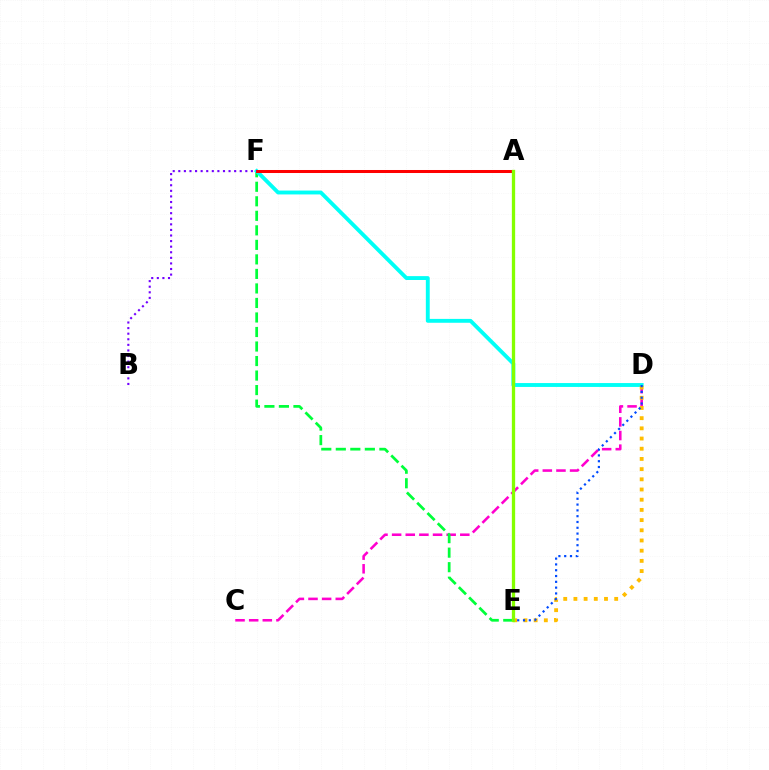{('C', 'D'): [{'color': '#ff00cf', 'line_style': 'dashed', 'thickness': 1.85}], ('E', 'F'): [{'color': '#00ff39', 'line_style': 'dashed', 'thickness': 1.97}], ('D', 'F'): [{'color': '#00fff6', 'line_style': 'solid', 'thickness': 2.79}], ('A', 'F'): [{'color': '#ff0000', 'line_style': 'solid', 'thickness': 2.17}], ('D', 'E'): [{'color': '#ffbd00', 'line_style': 'dotted', 'thickness': 2.77}, {'color': '#004bff', 'line_style': 'dotted', 'thickness': 1.58}], ('A', 'E'): [{'color': '#84ff00', 'line_style': 'solid', 'thickness': 2.38}], ('B', 'F'): [{'color': '#7200ff', 'line_style': 'dotted', 'thickness': 1.52}]}